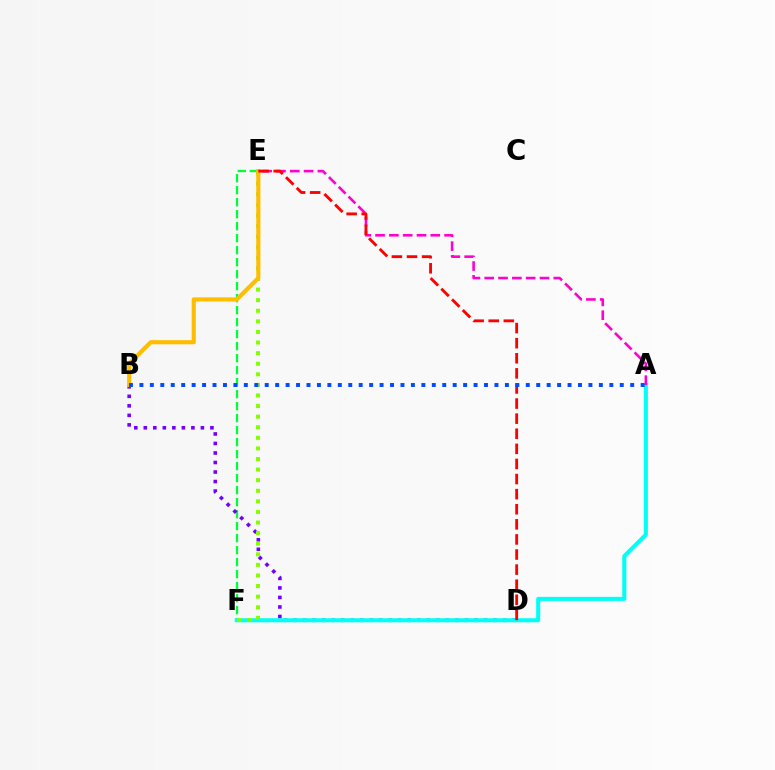{('E', 'F'): [{'color': '#00ff39', 'line_style': 'dashed', 'thickness': 1.63}, {'color': '#84ff00', 'line_style': 'dotted', 'thickness': 2.88}], ('B', 'D'): [{'color': '#7200ff', 'line_style': 'dotted', 'thickness': 2.59}], ('A', 'F'): [{'color': '#00fff6', 'line_style': 'solid', 'thickness': 2.92}], ('A', 'E'): [{'color': '#ff00cf', 'line_style': 'dashed', 'thickness': 1.88}], ('B', 'E'): [{'color': '#ffbd00', 'line_style': 'solid', 'thickness': 2.98}], ('D', 'E'): [{'color': '#ff0000', 'line_style': 'dashed', 'thickness': 2.05}], ('A', 'B'): [{'color': '#004bff', 'line_style': 'dotted', 'thickness': 2.84}]}